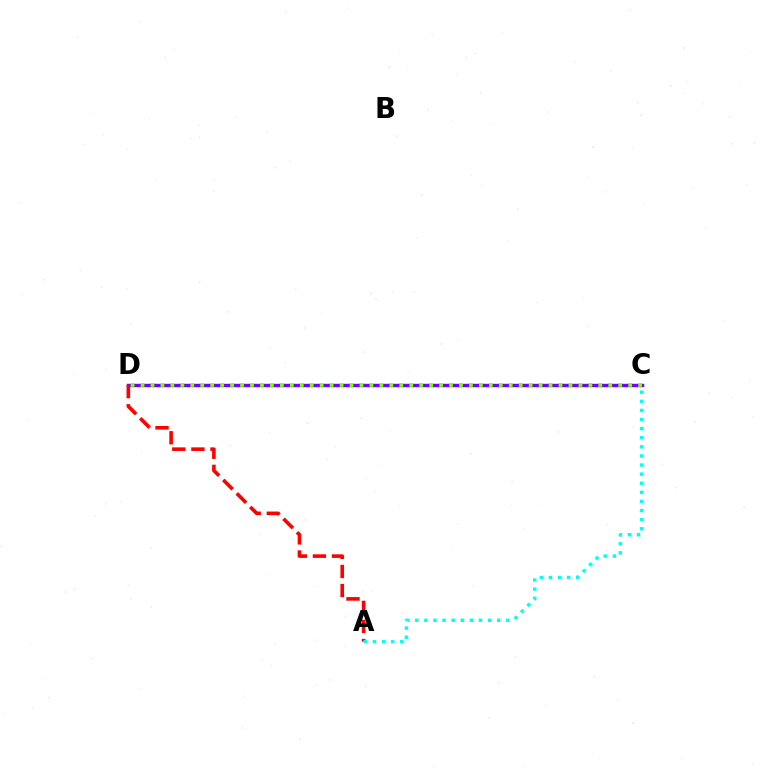{('C', 'D'): [{'color': '#7200ff', 'line_style': 'solid', 'thickness': 2.47}, {'color': '#84ff00', 'line_style': 'dotted', 'thickness': 2.7}], ('A', 'D'): [{'color': '#ff0000', 'line_style': 'dashed', 'thickness': 2.59}], ('A', 'C'): [{'color': '#00fff6', 'line_style': 'dotted', 'thickness': 2.47}]}